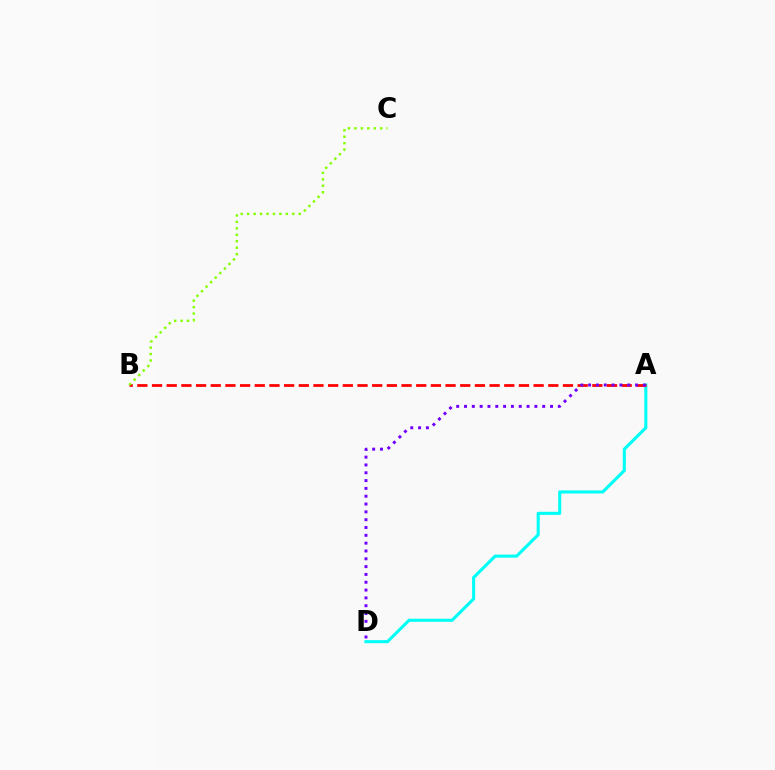{('A', 'D'): [{'color': '#00fff6', 'line_style': 'solid', 'thickness': 2.22}, {'color': '#7200ff', 'line_style': 'dotted', 'thickness': 2.12}], ('A', 'B'): [{'color': '#ff0000', 'line_style': 'dashed', 'thickness': 1.99}], ('B', 'C'): [{'color': '#84ff00', 'line_style': 'dotted', 'thickness': 1.75}]}